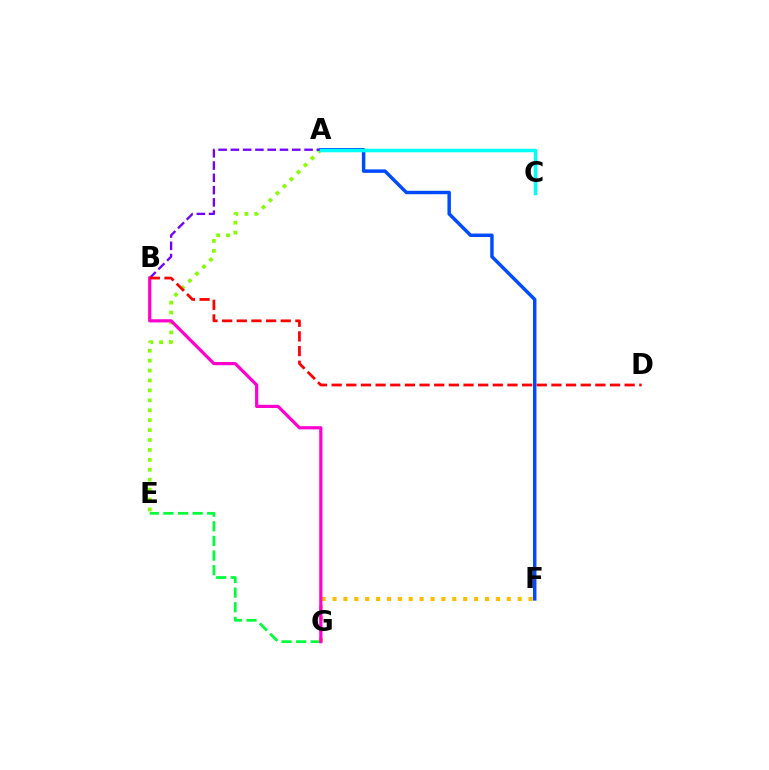{('A', 'F'): [{'color': '#004bff', 'line_style': 'solid', 'thickness': 2.49}], ('A', 'E'): [{'color': '#84ff00', 'line_style': 'dotted', 'thickness': 2.7}], ('E', 'G'): [{'color': '#00ff39', 'line_style': 'dashed', 'thickness': 1.99}], ('F', 'G'): [{'color': '#ffbd00', 'line_style': 'dotted', 'thickness': 2.96}], ('A', 'B'): [{'color': '#7200ff', 'line_style': 'dashed', 'thickness': 1.67}], ('B', 'G'): [{'color': '#ff00cf', 'line_style': 'solid', 'thickness': 2.3}], ('A', 'C'): [{'color': '#00fff6', 'line_style': 'solid', 'thickness': 2.52}], ('B', 'D'): [{'color': '#ff0000', 'line_style': 'dashed', 'thickness': 1.99}]}